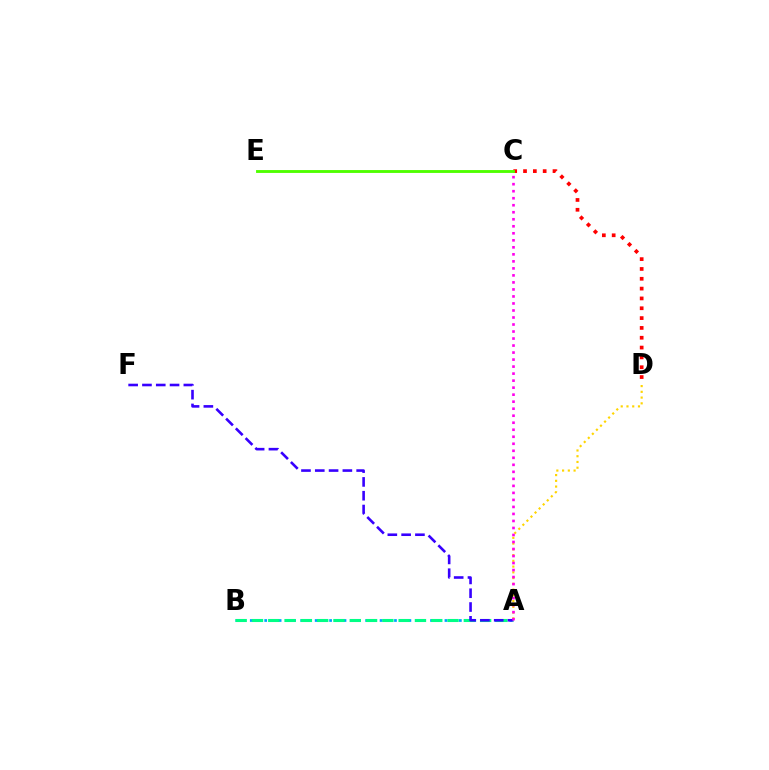{('A', 'B'): [{'color': '#009eff', 'line_style': 'dotted', 'thickness': 1.96}, {'color': '#00ff86', 'line_style': 'dashed', 'thickness': 2.21}], ('C', 'D'): [{'color': '#ff0000', 'line_style': 'dotted', 'thickness': 2.67}], ('A', 'D'): [{'color': '#ffd500', 'line_style': 'dotted', 'thickness': 1.56}], ('A', 'F'): [{'color': '#3700ff', 'line_style': 'dashed', 'thickness': 1.87}], ('A', 'C'): [{'color': '#ff00ed', 'line_style': 'dotted', 'thickness': 1.91}], ('C', 'E'): [{'color': '#4fff00', 'line_style': 'solid', 'thickness': 2.06}]}